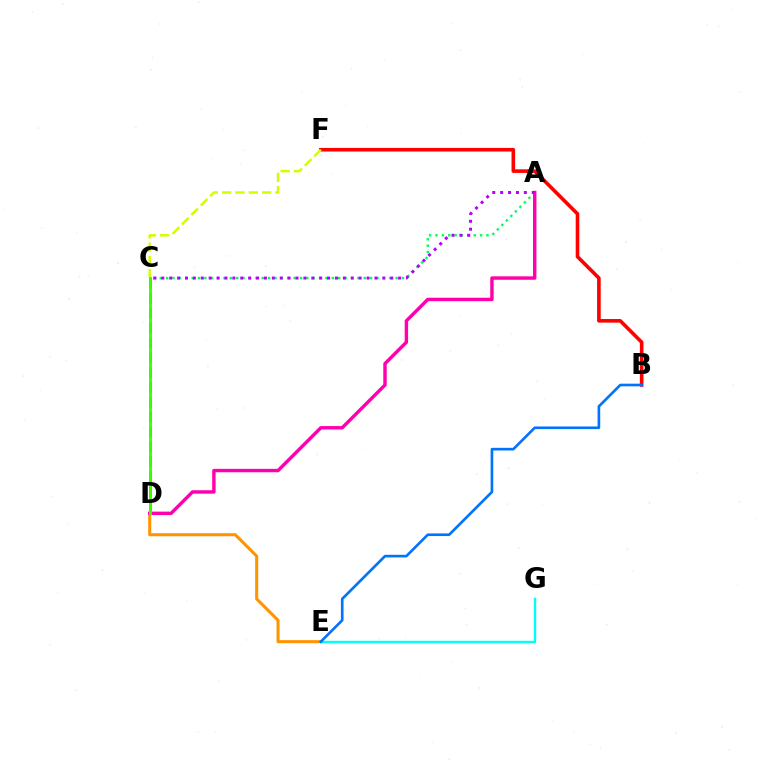{('D', 'E'): [{'color': '#ff9400', 'line_style': 'solid', 'thickness': 2.2}], ('B', 'F'): [{'color': '#ff0000', 'line_style': 'solid', 'thickness': 2.6}], ('A', 'C'): [{'color': '#00ff5c', 'line_style': 'dotted', 'thickness': 1.73}, {'color': '#b900ff', 'line_style': 'dotted', 'thickness': 2.14}], ('C', 'D'): [{'color': '#2500ff', 'line_style': 'dashed', 'thickness': 2.02}, {'color': '#3dff00', 'line_style': 'solid', 'thickness': 2.07}], ('C', 'F'): [{'color': '#d1ff00', 'line_style': 'dashed', 'thickness': 1.81}], ('A', 'D'): [{'color': '#ff00ac', 'line_style': 'solid', 'thickness': 2.46}], ('E', 'G'): [{'color': '#00fff6', 'line_style': 'solid', 'thickness': 1.74}], ('B', 'E'): [{'color': '#0074ff', 'line_style': 'solid', 'thickness': 1.91}]}